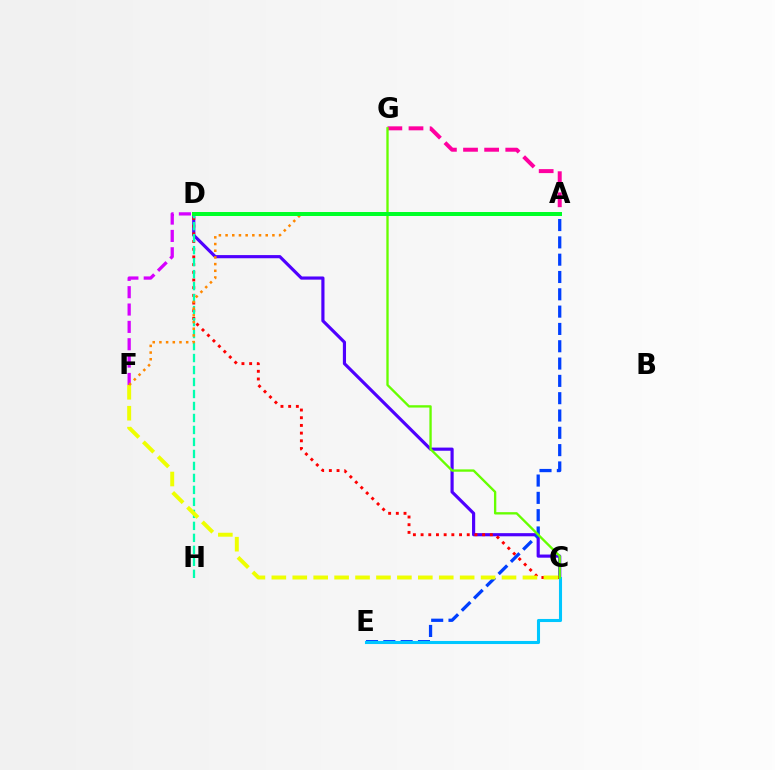{('A', 'G'): [{'color': '#ff00a0', 'line_style': 'dashed', 'thickness': 2.87}], ('C', 'D'): [{'color': '#4f00ff', 'line_style': 'solid', 'thickness': 2.27}, {'color': '#ff0000', 'line_style': 'dotted', 'thickness': 2.09}], ('D', 'F'): [{'color': '#d600ff', 'line_style': 'dashed', 'thickness': 2.36}], ('A', 'E'): [{'color': '#003fff', 'line_style': 'dashed', 'thickness': 2.35}], ('C', 'E'): [{'color': '#00c7ff', 'line_style': 'solid', 'thickness': 2.21}], ('D', 'H'): [{'color': '#00ffaf', 'line_style': 'dashed', 'thickness': 1.63}], ('C', 'F'): [{'color': '#eeff00', 'line_style': 'dashed', 'thickness': 2.84}], ('C', 'G'): [{'color': '#66ff00', 'line_style': 'solid', 'thickness': 1.69}], ('A', 'F'): [{'color': '#ff8800', 'line_style': 'dotted', 'thickness': 1.82}], ('A', 'D'): [{'color': '#00ff27', 'line_style': 'solid', 'thickness': 2.87}]}